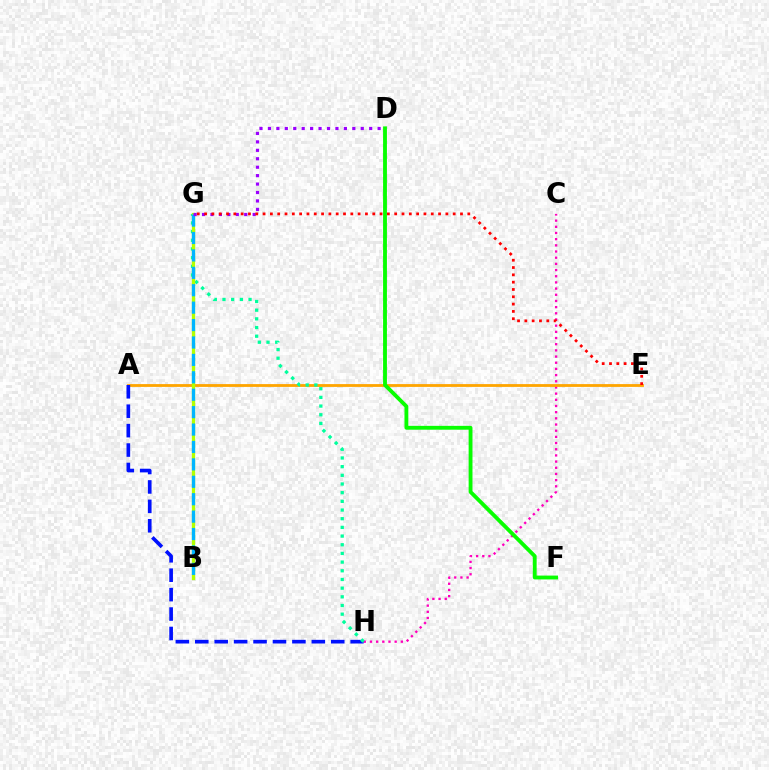{('C', 'H'): [{'color': '#ff00bd', 'line_style': 'dotted', 'thickness': 1.68}], ('A', 'E'): [{'color': '#ffa500', 'line_style': 'solid', 'thickness': 2.02}], ('A', 'H'): [{'color': '#0010ff', 'line_style': 'dashed', 'thickness': 2.64}], ('G', 'H'): [{'color': '#00ff9d', 'line_style': 'dotted', 'thickness': 2.36}], ('B', 'G'): [{'color': '#b3ff00', 'line_style': 'solid', 'thickness': 2.36}, {'color': '#00b5ff', 'line_style': 'dashed', 'thickness': 2.37}], ('D', 'F'): [{'color': '#08ff00', 'line_style': 'solid', 'thickness': 2.77}], ('D', 'G'): [{'color': '#9b00ff', 'line_style': 'dotted', 'thickness': 2.29}], ('E', 'G'): [{'color': '#ff0000', 'line_style': 'dotted', 'thickness': 1.99}]}